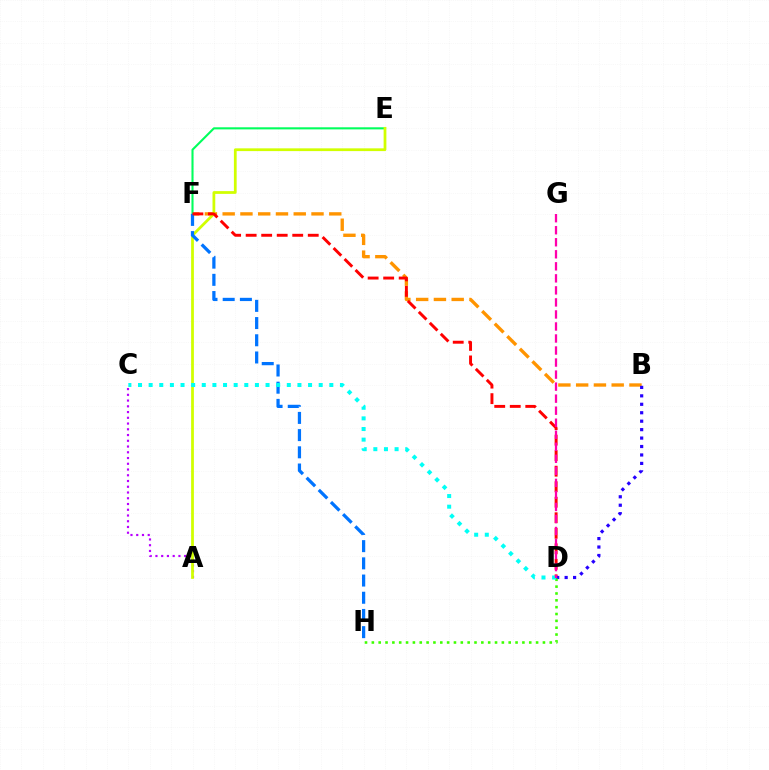{('B', 'F'): [{'color': '#ff9400', 'line_style': 'dashed', 'thickness': 2.41}], ('A', 'C'): [{'color': '#b900ff', 'line_style': 'dotted', 'thickness': 1.56}], ('E', 'F'): [{'color': '#00ff5c', 'line_style': 'solid', 'thickness': 1.51}], ('A', 'E'): [{'color': '#d1ff00', 'line_style': 'solid', 'thickness': 1.99}], ('F', 'H'): [{'color': '#0074ff', 'line_style': 'dashed', 'thickness': 2.34}], ('D', 'F'): [{'color': '#ff0000', 'line_style': 'dashed', 'thickness': 2.11}], ('B', 'D'): [{'color': '#2500ff', 'line_style': 'dotted', 'thickness': 2.29}], ('D', 'H'): [{'color': '#3dff00', 'line_style': 'dotted', 'thickness': 1.86}], ('C', 'D'): [{'color': '#00fff6', 'line_style': 'dotted', 'thickness': 2.89}], ('D', 'G'): [{'color': '#ff00ac', 'line_style': 'dashed', 'thickness': 1.63}]}